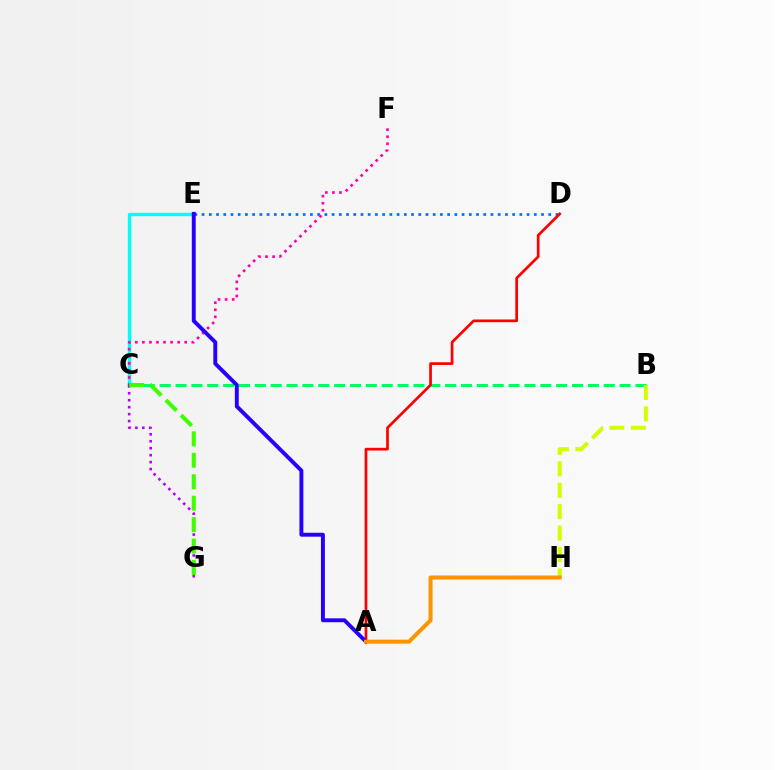{('B', 'C'): [{'color': '#00ff5c', 'line_style': 'dashed', 'thickness': 2.15}], ('C', 'E'): [{'color': '#00fff6', 'line_style': 'solid', 'thickness': 2.44}], ('D', 'E'): [{'color': '#0074ff', 'line_style': 'dotted', 'thickness': 1.96}], ('B', 'H'): [{'color': '#d1ff00', 'line_style': 'dashed', 'thickness': 2.91}], ('A', 'D'): [{'color': '#ff0000', 'line_style': 'solid', 'thickness': 1.95}], ('C', 'F'): [{'color': '#ff00ac', 'line_style': 'dotted', 'thickness': 1.92}], ('A', 'E'): [{'color': '#2500ff', 'line_style': 'solid', 'thickness': 2.82}], ('C', 'G'): [{'color': '#b900ff', 'line_style': 'dotted', 'thickness': 1.89}, {'color': '#3dff00', 'line_style': 'dashed', 'thickness': 2.91}], ('A', 'H'): [{'color': '#ff9400', 'line_style': 'solid', 'thickness': 2.88}]}